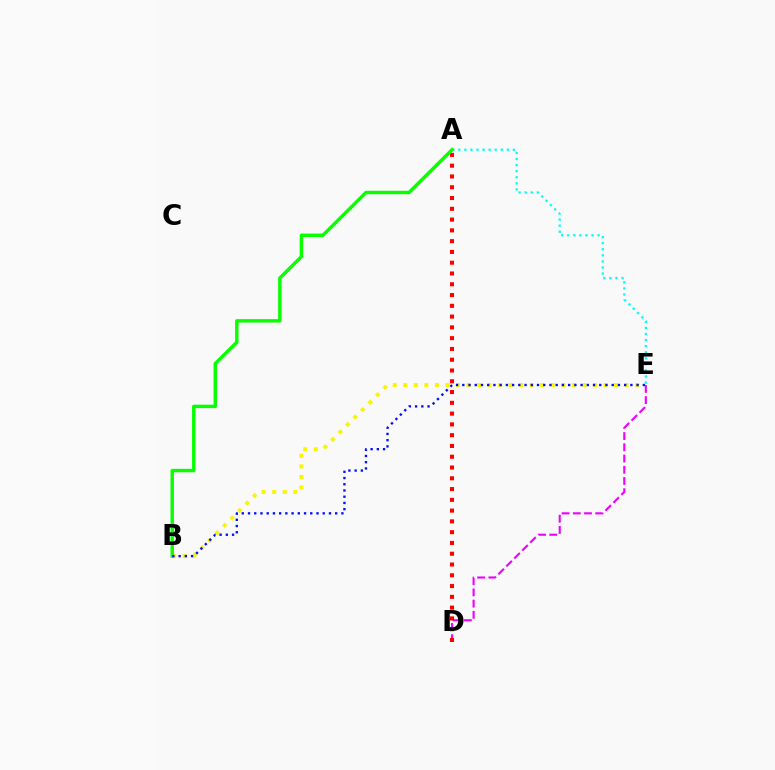{('D', 'E'): [{'color': '#ee00ff', 'line_style': 'dashed', 'thickness': 1.52}], ('A', 'D'): [{'color': '#ff0000', 'line_style': 'dotted', 'thickness': 2.93}], ('B', 'E'): [{'color': '#fcf500', 'line_style': 'dotted', 'thickness': 2.86}, {'color': '#0010ff', 'line_style': 'dotted', 'thickness': 1.69}], ('A', 'E'): [{'color': '#00fff6', 'line_style': 'dotted', 'thickness': 1.65}], ('A', 'B'): [{'color': '#08ff00', 'line_style': 'solid', 'thickness': 2.46}]}